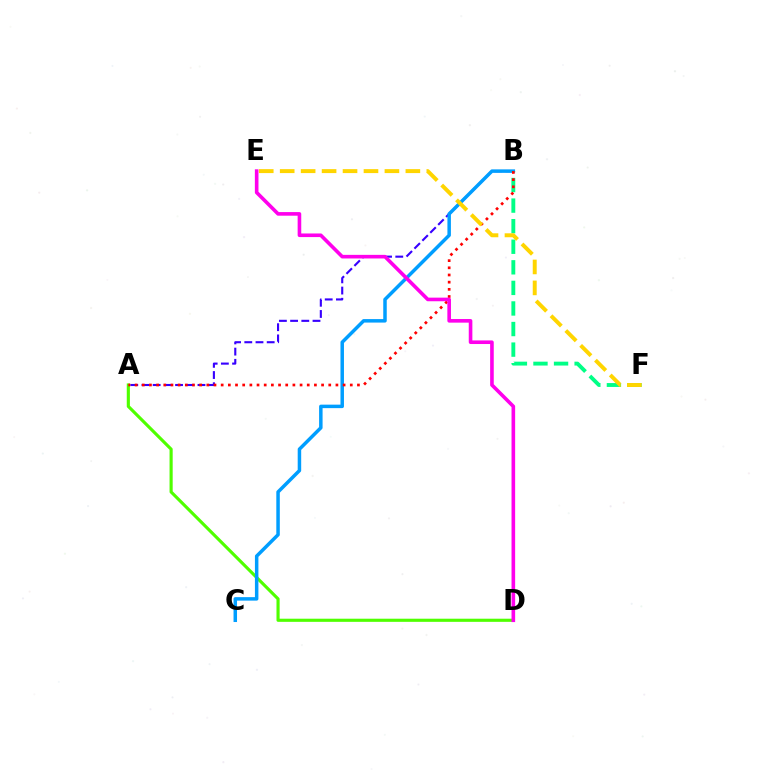{('A', 'B'): [{'color': '#3700ff', 'line_style': 'dashed', 'thickness': 1.52}, {'color': '#ff0000', 'line_style': 'dotted', 'thickness': 1.95}], ('A', 'D'): [{'color': '#4fff00', 'line_style': 'solid', 'thickness': 2.26}], ('B', 'C'): [{'color': '#009eff', 'line_style': 'solid', 'thickness': 2.51}], ('B', 'F'): [{'color': '#00ff86', 'line_style': 'dashed', 'thickness': 2.79}], ('E', 'F'): [{'color': '#ffd500', 'line_style': 'dashed', 'thickness': 2.85}], ('D', 'E'): [{'color': '#ff00ed', 'line_style': 'solid', 'thickness': 2.6}]}